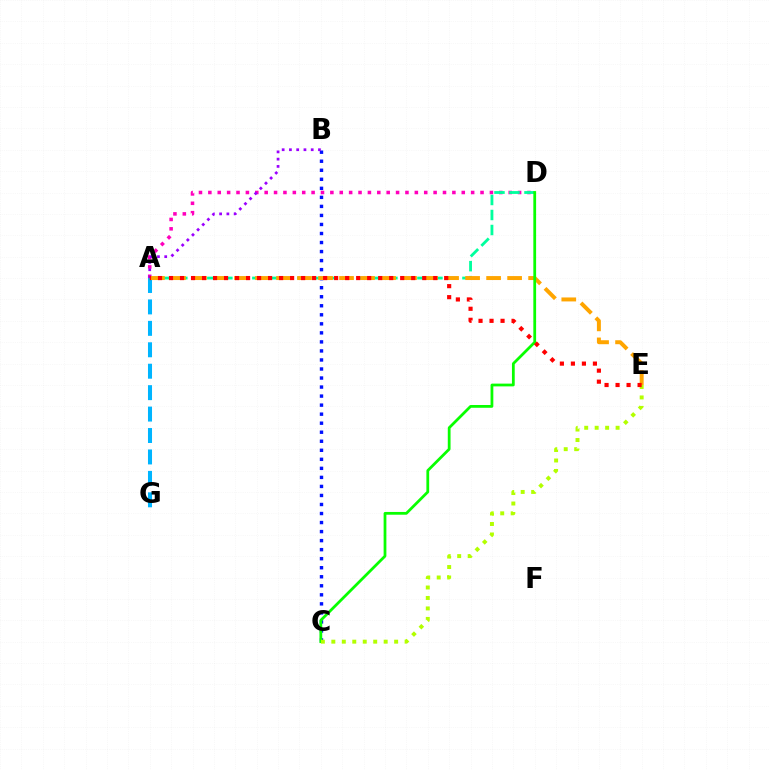{('A', 'G'): [{'color': '#00b5ff', 'line_style': 'dashed', 'thickness': 2.91}], ('A', 'D'): [{'color': '#ff00bd', 'line_style': 'dotted', 'thickness': 2.55}, {'color': '#00ff9d', 'line_style': 'dashed', 'thickness': 2.04}], ('B', 'C'): [{'color': '#0010ff', 'line_style': 'dotted', 'thickness': 2.45}], ('A', 'E'): [{'color': '#ffa500', 'line_style': 'dashed', 'thickness': 2.85}, {'color': '#ff0000', 'line_style': 'dotted', 'thickness': 2.99}], ('C', 'D'): [{'color': '#08ff00', 'line_style': 'solid', 'thickness': 1.99}], ('A', 'B'): [{'color': '#9b00ff', 'line_style': 'dotted', 'thickness': 1.97}], ('C', 'E'): [{'color': '#b3ff00', 'line_style': 'dotted', 'thickness': 2.84}]}